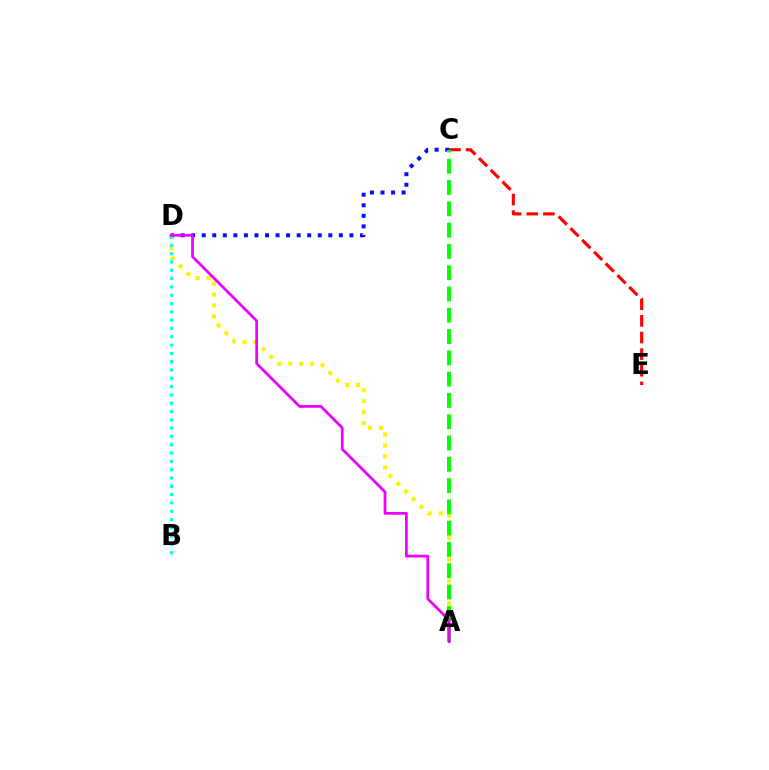{('A', 'D'): [{'color': '#fcf500', 'line_style': 'dotted', 'thickness': 2.97}, {'color': '#ee00ff', 'line_style': 'solid', 'thickness': 1.99}], ('C', 'D'): [{'color': '#0010ff', 'line_style': 'dotted', 'thickness': 2.87}], ('B', 'D'): [{'color': '#00fff6', 'line_style': 'dotted', 'thickness': 2.26}], ('C', 'E'): [{'color': '#ff0000', 'line_style': 'dashed', 'thickness': 2.26}], ('A', 'C'): [{'color': '#08ff00', 'line_style': 'dashed', 'thickness': 2.89}]}